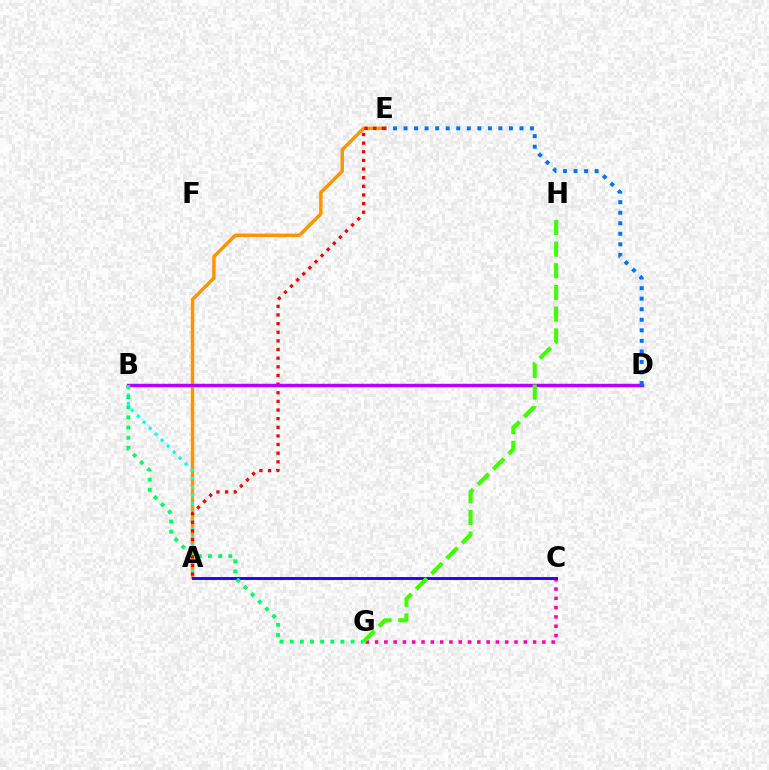{('B', 'D'): [{'color': '#d1ff00', 'line_style': 'solid', 'thickness': 2.33}, {'color': '#b900ff', 'line_style': 'solid', 'thickness': 2.43}], ('A', 'E'): [{'color': '#ff9400', 'line_style': 'solid', 'thickness': 2.47}, {'color': '#ff0000', 'line_style': 'dotted', 'thickness': 2.35}], ('A', 'B'): [{'color': '#00fff6', 'line_style': 'dotted', 'thickness': 2.29}], ('C', 'G'): [{'color': '#ff00ac', 'line_style': 'dotted', 'thickness': 2.53}], ('A', 'C'): [{'color': '#2500ff', 'line_style': 'solid', 'thickness': 2.09}], ('D', 'E'): [{'color': '#0074ff', 'line_style': 'dotted', 'thickness': 2.86}], ('G', 'H'): [{'color': '#3dff00', 'line_style': 'dashed', 'thickness': 2.95}], ('B', 'G'): [{'color': '#00ff5c', 'line_style': 'dotted', 'thickness': 2.76}]}